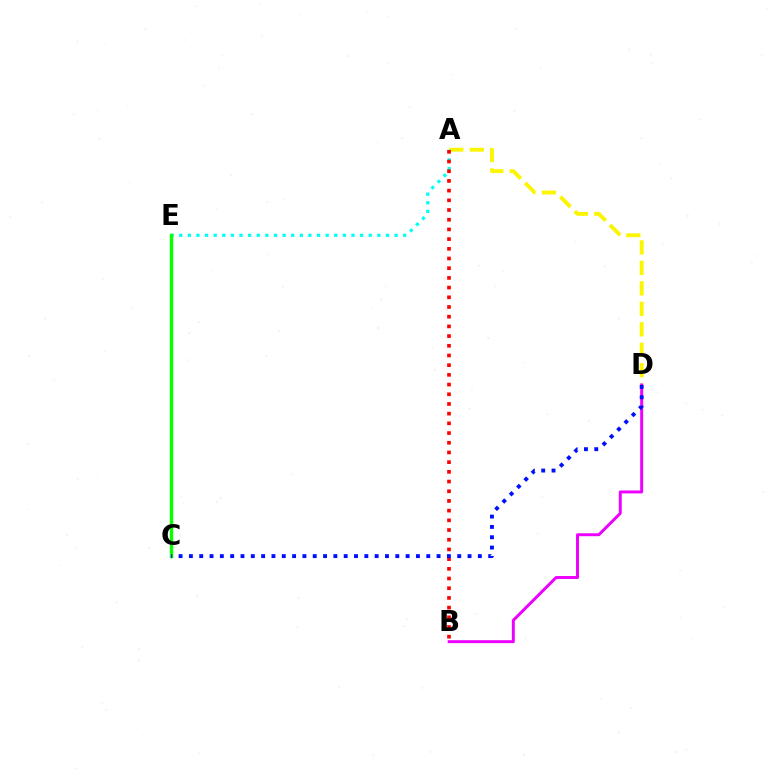{('A', 'D'): [{'color': '#fcf500', 'line_style': 'dashed', 'thickness': 2.78}], ('A', 'E'): [{'color': '#00fff6', 'line_style': 'dotted', 'thickness': 2.34}], ('A', 'B'): [{'color': '#ff0000', 'line_style': 'dotted', 'thickness': 2.63}], ('B', 'D'): [{'color': '#ee00ff', 'line_style': 'solid', 'thickness': 2.13}], ('C', 'E'): [{'color': '#08ff00', 'line_style': 'solid', 'thickness': 2.47}], ('C', 'D'): [{'color': '#0010ff', 'line_style': 'dotted', 'thickness': 2.8}]}